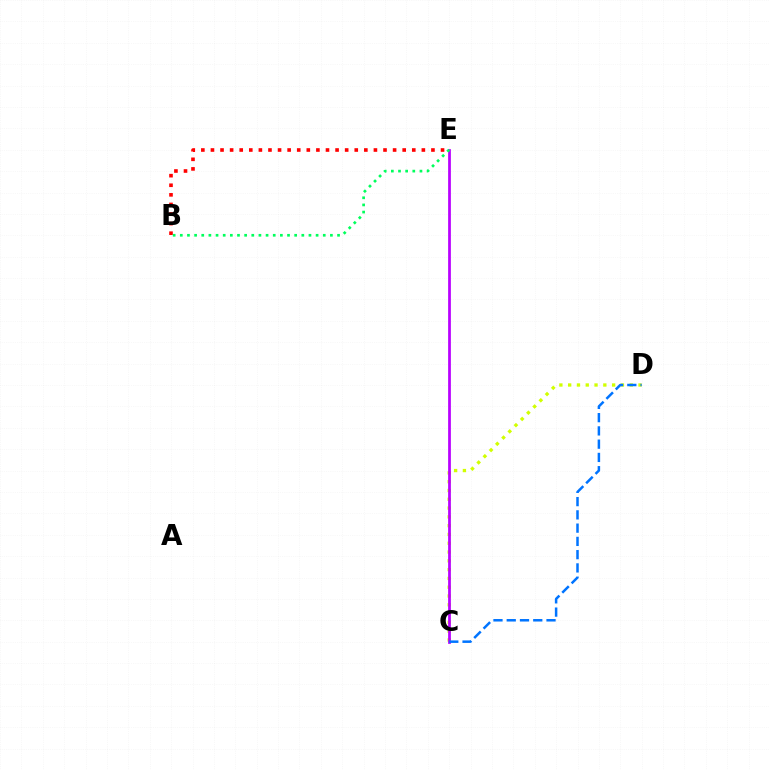{('C', 'D'): [{'color': '#d1ff00', 'line_style': 'dotted', 'thickness': 2.39}, {'color': '#0074ff', 'line_style': 'dashed', 'thickness': 1.8}], ('C', 'E'): [{'color': '#b900ff', 'line_style': 'solid', 'thickness': 1.98}], ('B', 'E'): [{'color': '#ff0000', 'line_style': 'dotted', 'thickness': 2.6}, {'color': '#00ff5c', 'line_style': 'dotted', 'thickness': 1.94}]}